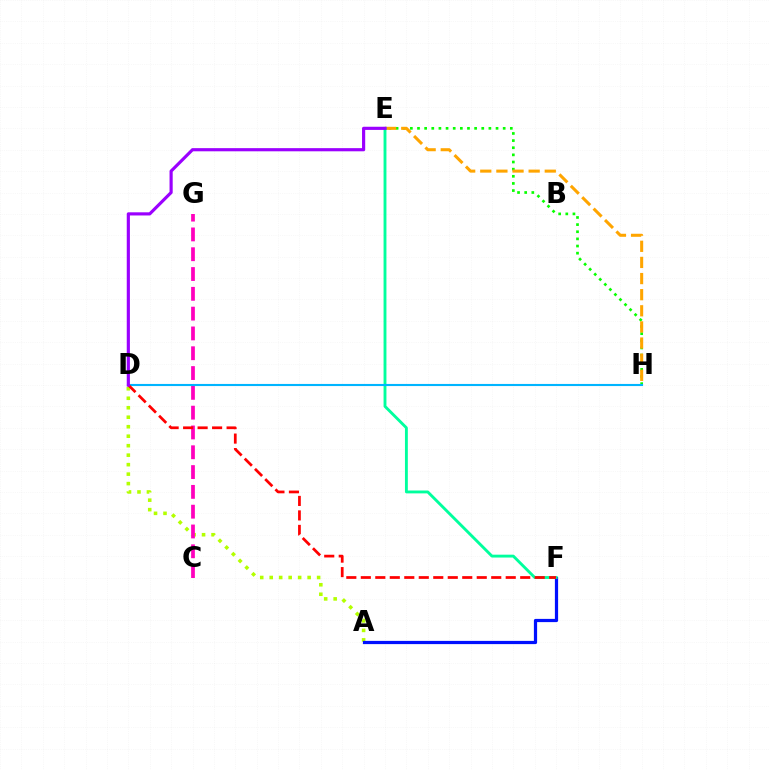{('A', 'D'): [{'color': '#b3ff00', 'line_style': 'dotted', 'thickness': 2.58}], ('E', 'H'): [{'color': '#08ff00', 'line_style': 'dotted', 'thickness': 1.94}, {'color': '#ffa500', 'line_style': 'dashed', 'thickness': 2.19}], ('A', 'F'): [{'color': '#0010ff', 'line_style': 'solid', 'thickness': 2.32}], ('C', 'G'): [{'color': '#ff00bd', 'line_style': 'dashed', 'thickness': 2.69}], ('E', 'F'): [{'color': '#00ff9d', 'line_style': 'solid', 'thickness': 2.07}], ('D', 'H'): [{'color': '#00b5ff', 'line_style': 'solid', 'thickness': 1.52}], ('D', 'F'): [{'color': '#ff0000', 'line_style': 'dashed', 'thickness': 1.97}], ('D', 'E'): [{'color': '#9b00ff', 'line_style': 'solid', 'thickness': 2.27}]}